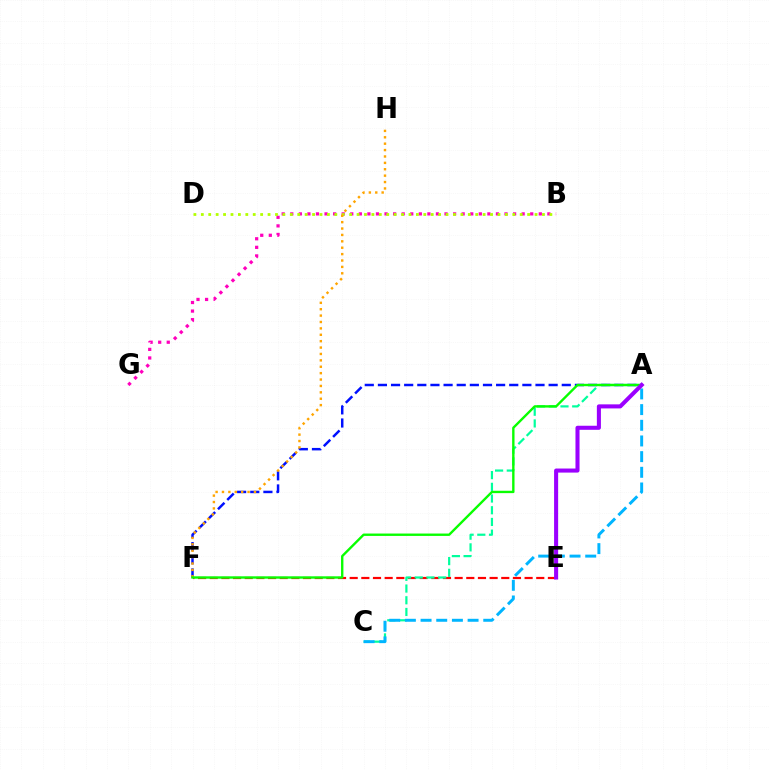{('E', 'F'): [{'color': '#ff0000', 'line_style': 'dashed', 'thickness': 1.58}], ('A', 'F'): [{'color': '#0010ff', 'line_style': 'dashed', 'thickness': 1.78}, {'color': '#08ff00', 'line_style': 'solid', 'thickness': 1.71}], ('A', 'C'): [{'color': '#00ff9d', 'line_style': 'dashed', 'thickness': 1.59}, {'color': '#00b5ff', 'line_style': 'dashed', 'thickness': 2.13}], ('B', 'G'): [{'color': '#ff00bd', 'line_style': 'dotted', 'thickness': 2.33}], ('B', 'D'): [{'color': '#b3ff00', 'line_style': 'dotted', 'thickness': 2.01}], ('F', 'H'): [{'color': '#ffa500', 'line_style': 'dotted', 'thickness': 1.74}], ('A', 'E'): [{'color': '#9b00ff', 'line_style': 'solid', 'thickness': 2.92}]}